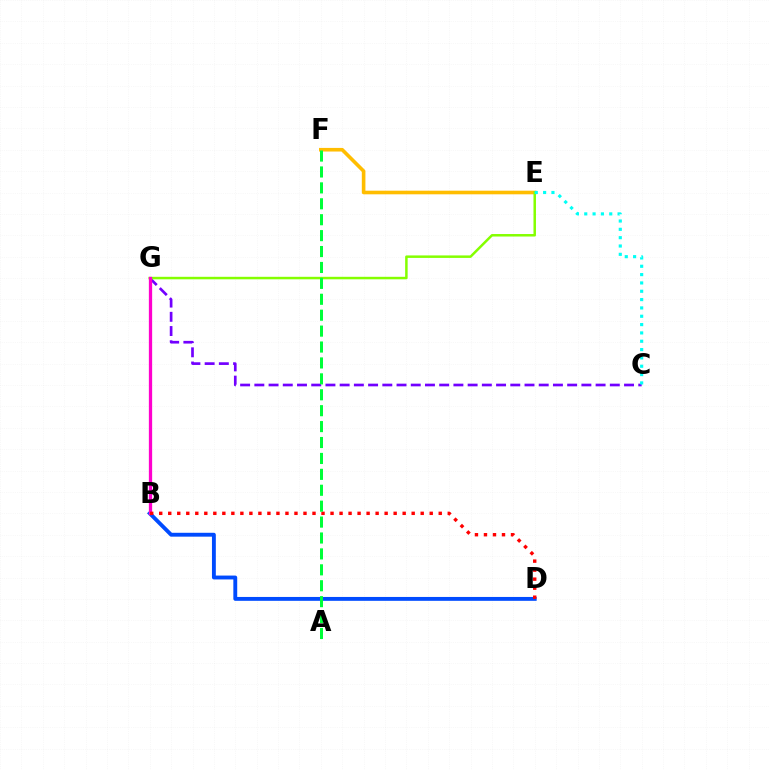{('B', 'D'): [{'color': '#004bff', 'line_style': 'solid', 'thickness': 2.79}, {'color': '#ff0000', 'line_style': 'dotted', 'thickness': 2.45}], ('C', 'G'): [{'color': '#7200ff', 'line_style': 'dashed', 'thickness': 1.93}], ('E', 'F'): [{'color': '#ffbd00', 'line_style': 'solid', 'thickness': 2.6}], ('E', 'G'): [{'color': '#84ff00', 'line_style': 'solid', 'thickness': 1.8}], ('B', 'G'): [{'color': '#ff00cf', 'line_style': 'solid', 'thickness': 2.36}], ('C', 'E'): [{'color': '#00fff6', 'line_style': 'dotted', 'thickness': 2.26}], ('A', 'F'): [{'color': '#00ff39', 'line_style': 'dashed', 'thickness': 2.16}]}